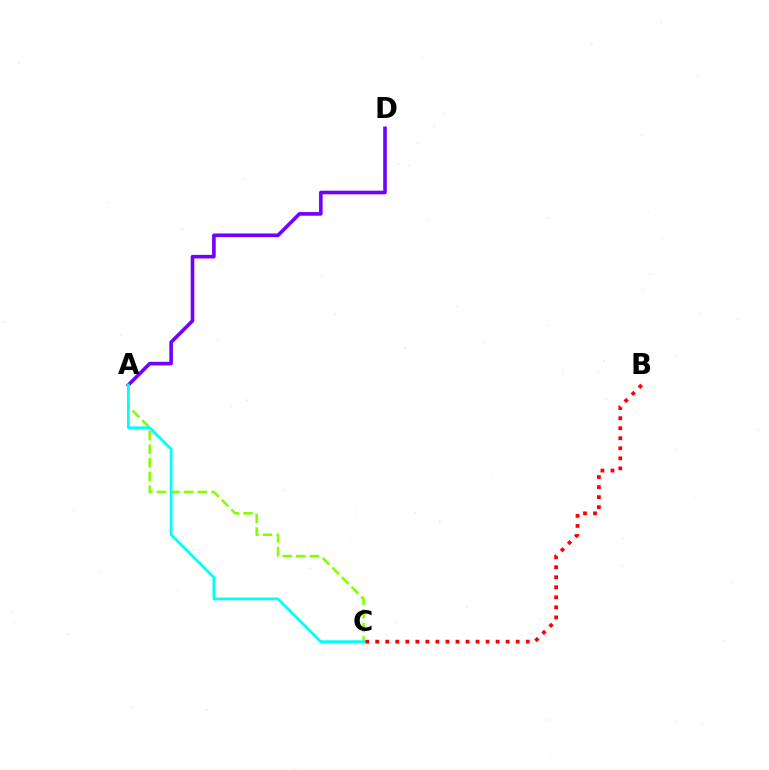{('A', 'C'): [{'color': '#84ff00', 'line_style': 'dashed', 'thickness': 1.85}, {'color': '#00fff6', 'line_style': 'solid', 'thickness': 1.99}], ('A', 'D'): [{'color': '#7200ff', 'line_style': 'solid', 'thickness': 2.6}], ('B', 'C'): [{'color': '#ff0000', 'line_style': 'dotted', 'thickness': 2.73}]}